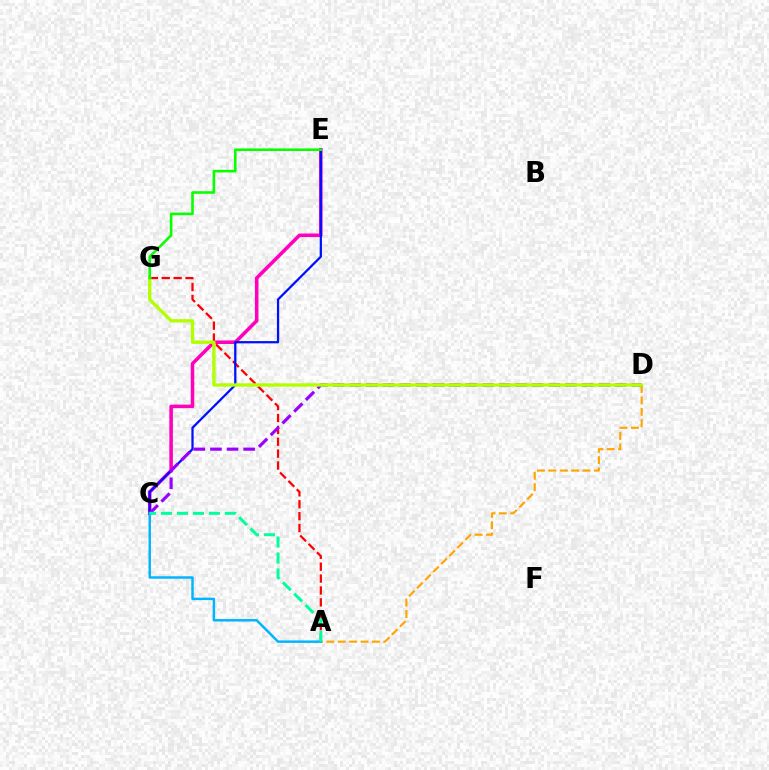{('C', 'E'): [{'color': '#ff00bd', 'line_style': 'solid', 'thickness': 2.55}, {'color': '#0010ff', 'line_style': 'solid', 'thickness': 1.62}], ('A', 'G'): [{'color': '#ff0000', 'line_style': 'dashed', 'thickness': 1.62}], ('A', 'D'): [{'color': '#ffa500', 'line_style': 'dashed', 'thickness': 1.55}], ('C', 'D'): [{'color': '#9b00ff', 'line_style': 'dashed', 'thickness': 2.25}], ('D', 'G'): [{'color': '#b3ff00', 'line_style': 'solid', 'thickness': 2.41}], ('A', 'C'): [{'color': '#00b5ff', 'line_style': 'solid', 'thickness': 1.77}, {'color': '#00ff9d', 'line_style': 'dashed', 'thickness': 2.17}], ('E', 'G'): [{'color': '#08ff00', 'line_style': 'solid', 'thickness': 1.87}]}